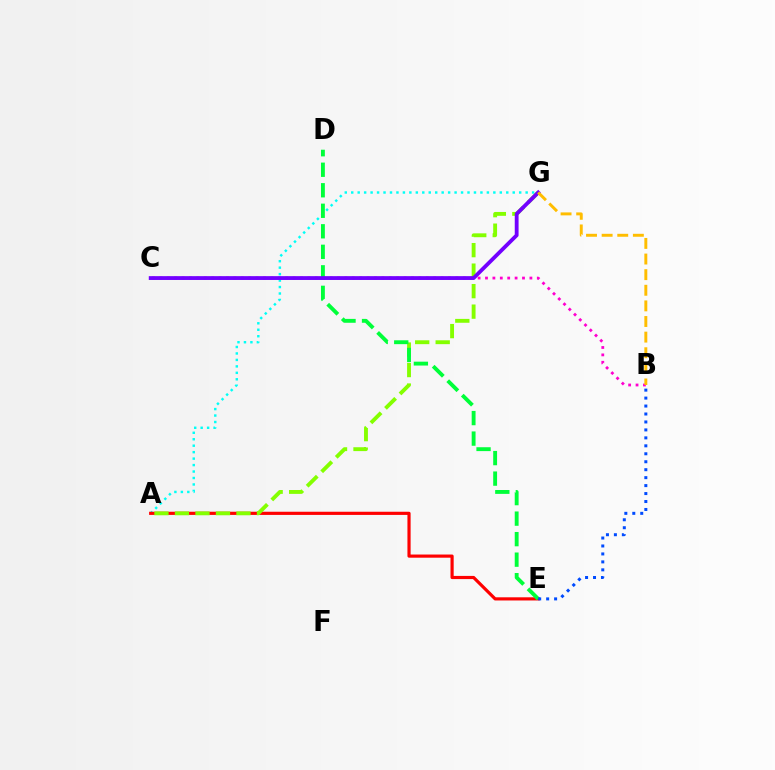{('A', 'G'): [{'color': '#00fff6', 'line_style': 'dotted', 'thickness': 1.76}, {'color': '#84ff00', 'line_style': 'dashed', 'thickness': 2.78}], ('A', 'E'): [{'color': '#ff0000', 'line_style': 'solid', 'thickness': 2.28}], ('D', 'E'): [{'color': '#00ff39', 'line_style': 'dashed', 'thickness': 2.79}], ('B', 'E'): [{'color': '#004bff', 'line_style': 'dotted', 'thickness': 2.16}], ('B', 'C'): [{'color': '#ff00cf', 'line_style': 'dotted', 'thickness': 2.01}], ('C', 'G'): [{'color': '#7200ff', 'line_style': 'solid', 'thickness': 2.75}], ('B', 'G'): [{'color': '#ffbd00', 'line_style': 'dashed', 'thickness': 2.12}]}